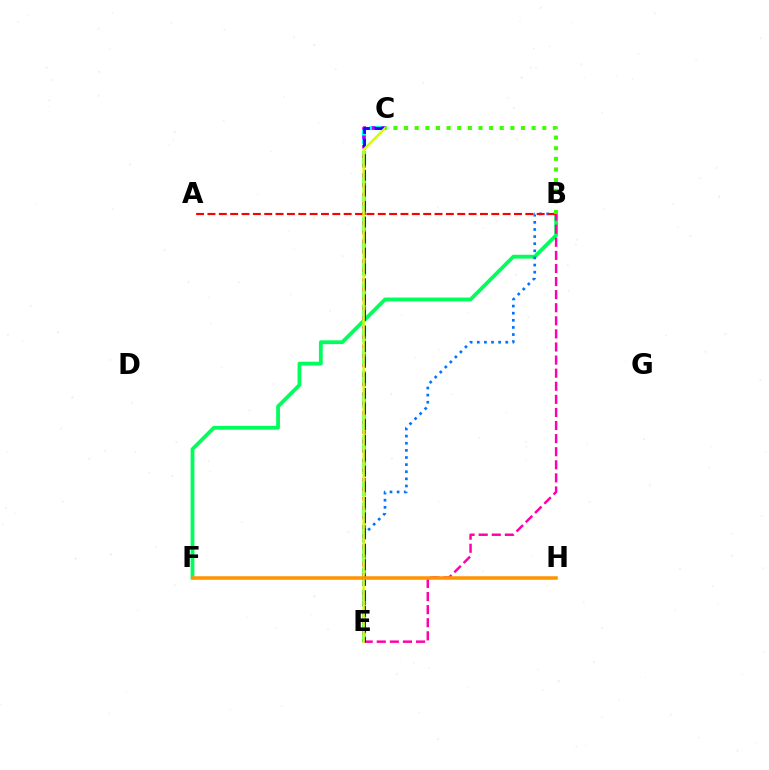{('B', 'F'): [{'color': '#00ff5c', 'line_style': 'solid', 'thickness': 2.73}], ('C', 'E'): [{'color': '#00fff6', 'line_style': 'dashed', 'thickness': 2.99}, {'color': '#b900ff', 'line_style': 'dotted', 'thickness': 2.58}, {'color': '#2500ff', 'line_style': 'dashed', 'thickness': 2.12}, {'color': '#d1ff00', 'line_style': 'solid', 'thickness': 1.81}], ('B', 'E'): [{'color': '#0074ff', 'line_style': 'dotted', 'thickness': 1.94}, {'color': '#ff00ac', 'line_style': 'dashed', 'thickness': 1.78}], ('A', 'B'): [{'color': '#ff0000', 'line_style': 'dashed', 'thickness': 1.54}], ('B', 'C'): [{'color': '#3dff00', 'line_style': 'dotted', 'thickness': 2.89}], ('F', 'H'): [{'color': '#ff9400', 'line_style': 'solid', 'thickness': 2.54}]}